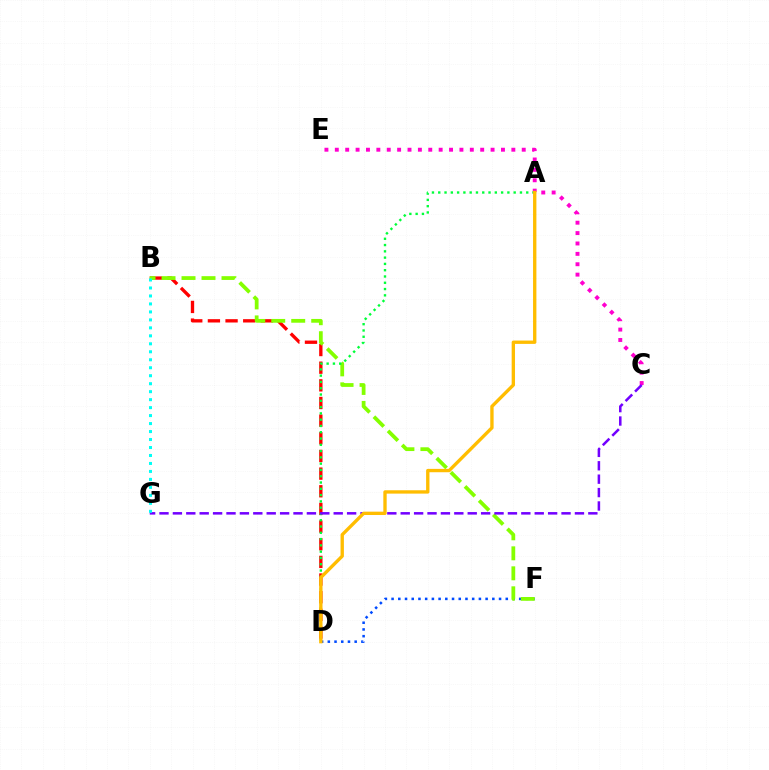{('B', 'D'): [{'color': '#ff0000', 'line_style': 'dashed', 'thickness': 2.4}], ('D', 'F'): [{'color': '#004bff', 'line_style': 'dotted', 'thickness': 1.82}], ('C', 'E'): [{'color': '#ff00cf', 'line_style': 'dotted', 'thickness': 2.82}], ('B', 'F'): [{'color': '#84ff00', 'line_style': 'dashed', 'thickness': 2.72}], ('A', 'D'): [{'color': '#00ff39', 'line_style': 'dotted', 'thickness': 1.71}, {'color': '#ffbd00', 'line_style': 'solid', 'thickness': 2.41}], ('C', 'G'): [{'color': '#7200ff', 'line_style': 'dashed', 'thickness': 1.82}], ('B', 'G'): [{'color': '#00fff6', 'line_style': 'dotted', 'thickness': 2.17}]}